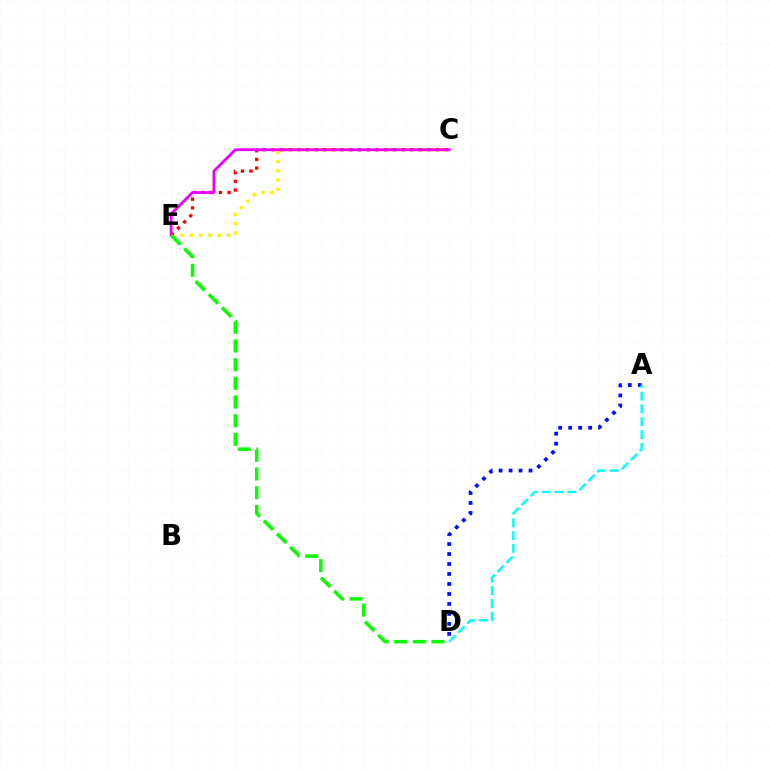{('A', 'D'): [{'color': '#0010ff', 'line_style': 'dotted', 'thickness': 2.71}, {'color': '#00fff6', 'line_style': 'dashed', 'thickness': 1.74}], ('C', 'E'): [{'color': '#fcf500', 'line_style': 'dotted', 'thickness': 2.51}, {'color': '#ff0000', 'line_style': 'dotted', 'thickness': 2.35}, {'color': '#ee00ff', 'line_style': 'solid', 'thickness': 2.02}], ('D', 'E'): [{'color': '#08ff00', 'line_style': 'dashed', 'thickness': 2.54}]}